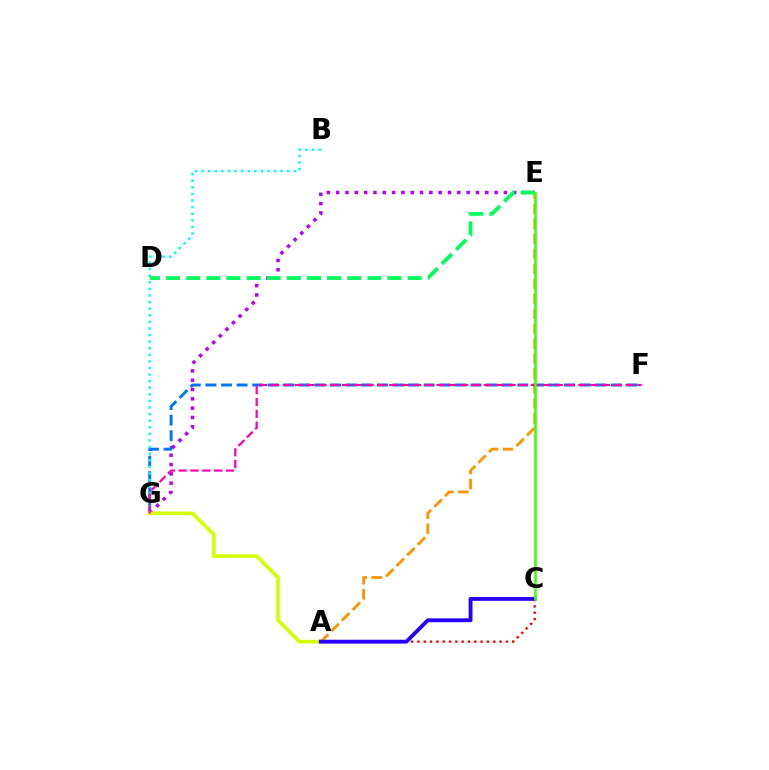{('F', 'G'): [{'color': '#0074ff', 'line_style': 'dashed', 'thickness': 2.12}, {'color': '#ff00ac', 'line_style': 'dashed', 'thickness': 1.61}], ('E', 'G'): [{'color': '#b900ff', 'line_style': 'dotted', 'thickness': 2.53}], ('B', 'G'): [{'color': '#00fff6', 'line_style': 'dotted', 'thickness': 1.79}], ('A', 'E'): [{'color': '#ff9400', 'line_style': 'dashed', 'thickness': 2.03}], ('A', 'C'): [{'color': '#ff0000', 'line_style': 'dotted', 'thickness': 1.72}, {'color': '#2500ff', 'line_style': 'solid', 'thickness': 2.78}], ('A', 'G'): [{'color': '#d1ff00', 'line_style': 'solid', 'thickness': 2.6}], ('D', 'E'): [{'color': '#00ff5c', 'line_style': 'dashed', 'thickness': 2.73}], ('C', 'E'): [{'color': '#3dff00', 'line_style': 'solid', 'thickness': 1.86}]}